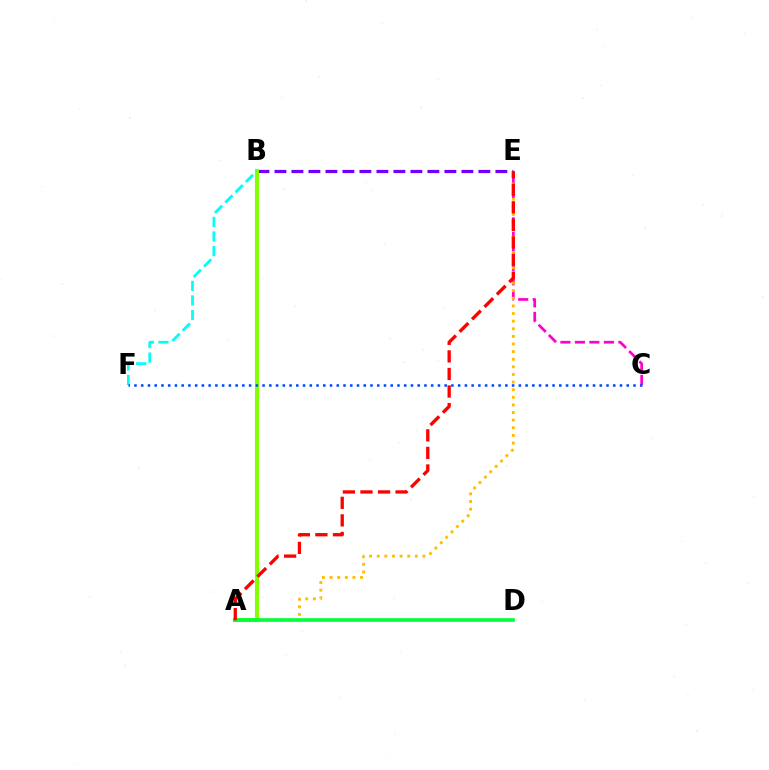{('C', 'E'): [{'color': '#ff00cf', 'line_style': 'dashed', 'thickness': 1.97}], ('A', 'E'): [{'color': '#ffbd00', 'line_style': 'dotted', 'thickness': 2.07}, {'color': '#ff0000', 'line_style': 'dashed', 'thickness': 2.39}], ('B', 'E'): [{'color': '#7200ff', 'line_style': 'dashed', 'thickness': 2.31}], ('A', 'B'): [{'color': '#84ff00', 'line_style': 'solid', 'thickness': 2.94}], ('A', 'D'): [{'color': '#00ff39', 'line_style': 'solid', 'thickness': 2.61}], ('B', 'F'): [{'color': '#00fff6', 'line_style': 'dashed', 'thickness': 1.98}], ('C', 'F'): [{'color': '#004bff', 'line_style': 'dotted', 'thickness': 1.83}]}